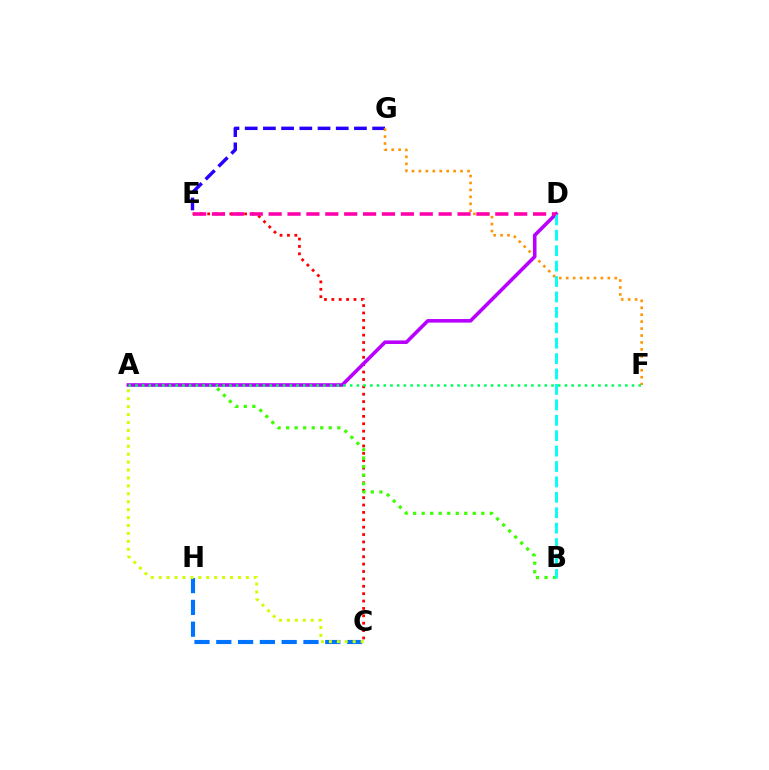{('E', 'G'): [{'color': '#2500ff', 'line_style': 'dashed', 'thickness': 2.47}], ('F', 'G'): [{'color': '#ff9400', 'line_style': 'dotted', 'thickness': 1.89}], ('C', 'E'): [{'color': '#ff0000', 'line_style': 'dotted', 'thickness': 2.01}], ('A', 'B'): [{'color': '#3dff00', 'line_style': 'dotted', 'thickness': 2.32}], ('C', 'H'): [{'color': '#0074ff', 'line_style': 'dashed', 'thickness': 2.96}], ('A', 'C'): [{'color': '#d1ff00', 'line_style': 'dotted', 'thickness': 2.15}], ('A', 'D'): [{'color': '#b900ff', 'line_style': 'solid', 'thickness': 2.58}], ('B', 'D'): [{'color': '#00fff6', 'line_style': 'dashed', 'thickness': 2.09}], ('A', 'F'): [{'color': '#00ff5c', 'line_style': 'dotted', 'thickness': 1.82}], ('D', 'E'): [{'color': '#ff00ac', 'line_style': 'dashed', 'thickness': 2.57}]}